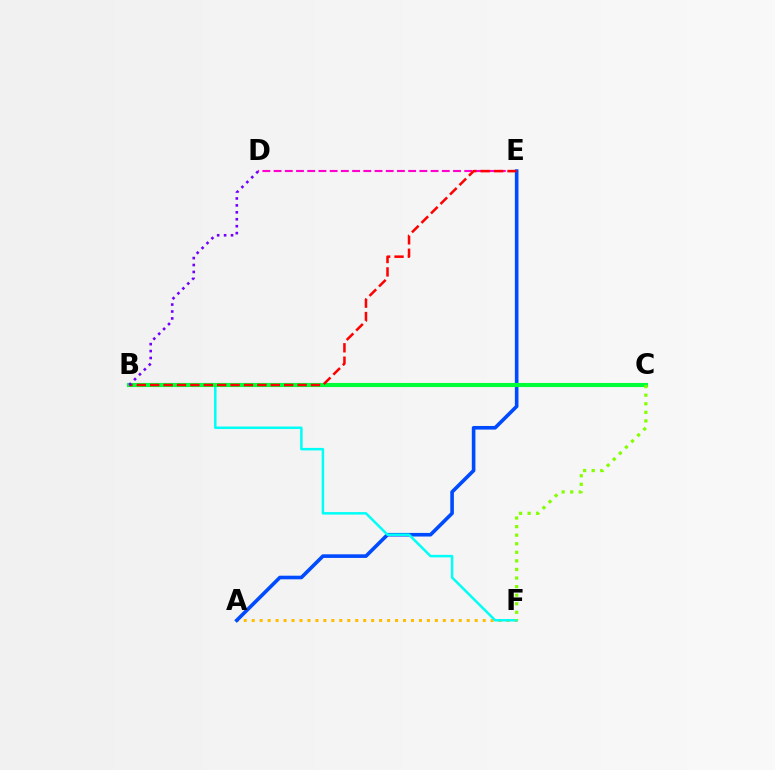{('D', 'E'): [{'color': '#ff00cf', 'line_style': 'dashed', 'thickness': 1.52}], ('A', 'F'): [{'color': '#ffbd00', 'line_style': 'dotted', 'thickness': 2.16}], ('A', 'E'): [{'color': '#004bff', 'line_style': 'solid', 'thickness': 2.6}], ('B', 'F'): [{'color': '#00fff6', 'line_style': 'solid', 'thickness': 1.8}], ('B', 'C'): [{'color': '#00ff39', 'line_style': 'solid', 'thickness': 2.95}], ('B', 'E'): [{'color': '#ff0000', 'line_style': 'dashed', 'thickness': 1.82}], ('B', 'D'): [{'color': '#7200ff', 'line_style': 'dotted', 'thickness': 1.88}], ('C', 'F'): [{'color': '#84ff00', 'line_style': 'dotted', 'thickness': 2.33}]}